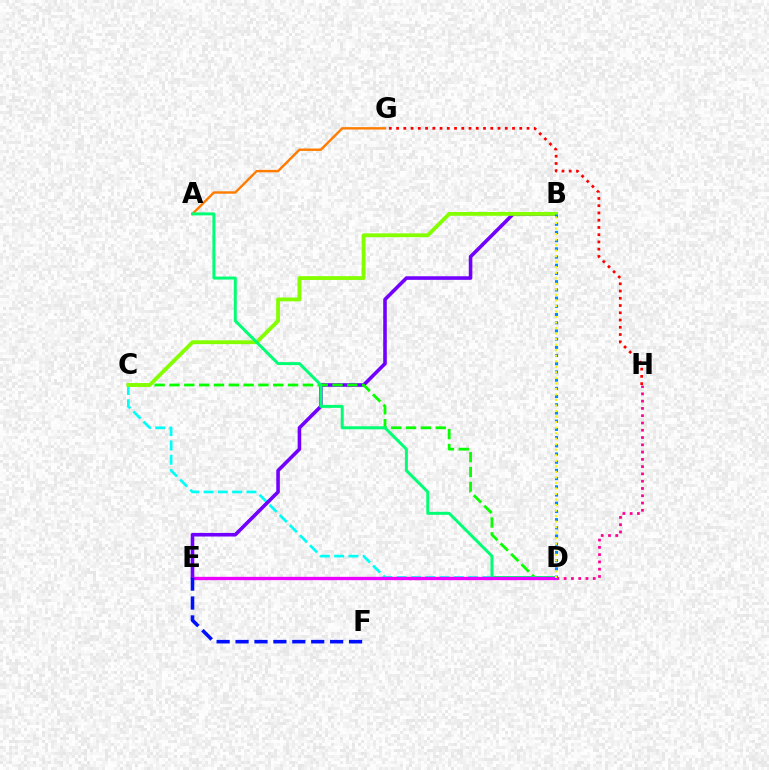{('C', 'D'): [{'color': '#00fff6', 'line_style': 'dashed', 'thickness': 1.94}, {'color': '#08ff00', 'line_style': 'dashed', 'thickness': 2.01}], ('B', 'E'): [{'color': '#7200ff', 'line_style': 'solid', 'thickness': 2.58}], ('B', 'C'): [{'color': '#84ff00', 'line_style': 'solid', 'thickness': 2.76}], ('G', 'H'): [{'color': '#ff0000', 'line_style': 'dotted', 'thickness': 1.97}], ('A', 'G'): [{'color': '#ff7c00', 'line_style': 'solid', 'thickness': 1.73}], ('D', 'H'): [{'color': '#ff0094', 'line_style': 'dotted', 'thickness': 1.98}], ('A', 'D'): [{'color': '#00ff74', 'line_style': 'solid', 'thickness': 2.15}], ('D', 'E'): [{'color': '#ee00ff', 'line_style': 'solid', 'thickness': 2.39}], ('B', 'D'): [{'color': '#008cff', 'line_style': 'dotted', 'thickness': 2.23}, {'color': '#fcf500', 'line_style': 'dotted', 'thickness': 1.5}], ('E', 'F'): [{'color': '#0010ff', 'line_style': 'dashed', 'thickness': 2.57}]}